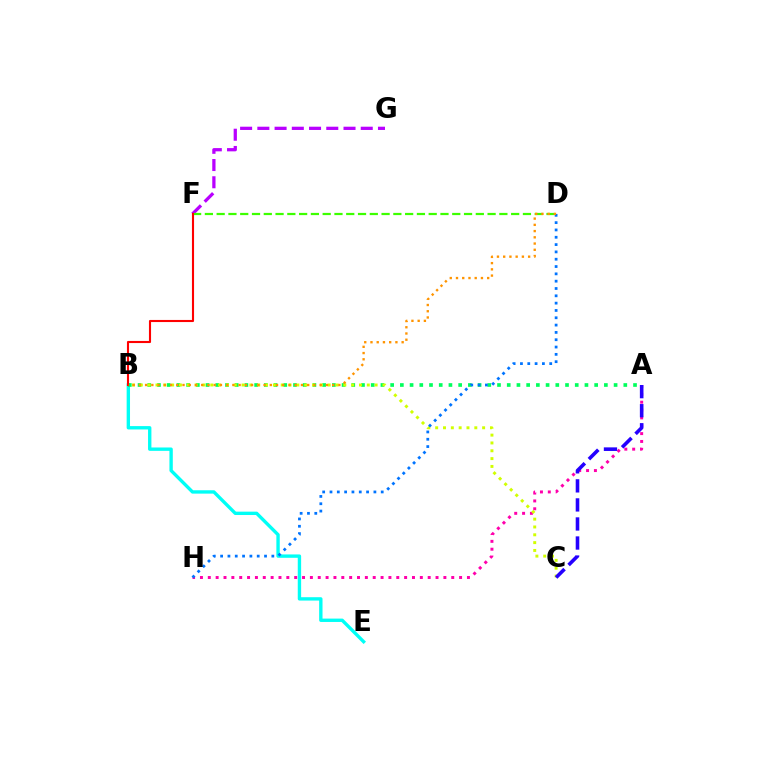{('B', 'E'): [{'color': '#00fff6', 'line_style': 'solid', 'thickness': 2.42}], ('A', 'B'): [{'color': '#00ff5c', 'line_style': 'dotted', 'thickness': 2.64}], ('A', 'H'): [{'color': '#ff00ac', 'line_style': 'dotted', 'thickness': 2.13}], ('F', 'G'): [{'color': '#b900ff', 'line_style': 'dashed', 'thickness': 2.34}], ('B', 'C'): [{'color': '#d1ff00', 'line_style': 'dotted', 'thickness': 2.13}], ('D', 'F'): [{'color': '#3dff00', 'line_style': 'dashed', 'thickness': 1.6}], ('B', 'F'): [{'color': '#ff0000', 'line_style': 'solid', 'thickness': 1.52}], ('A', 'C'): [{'color': '#2500ff', 'line_style': 'dashed', 'thickness': 2.59}], ('D', 'H'): [{'color': '#0074ff', 'line_style': 'dotted', 'thickness': 1.99}], ('B', 'D'): [{'color': '#ff9400', 'line_style': 'dotted', 'thickness': 1.69}]}